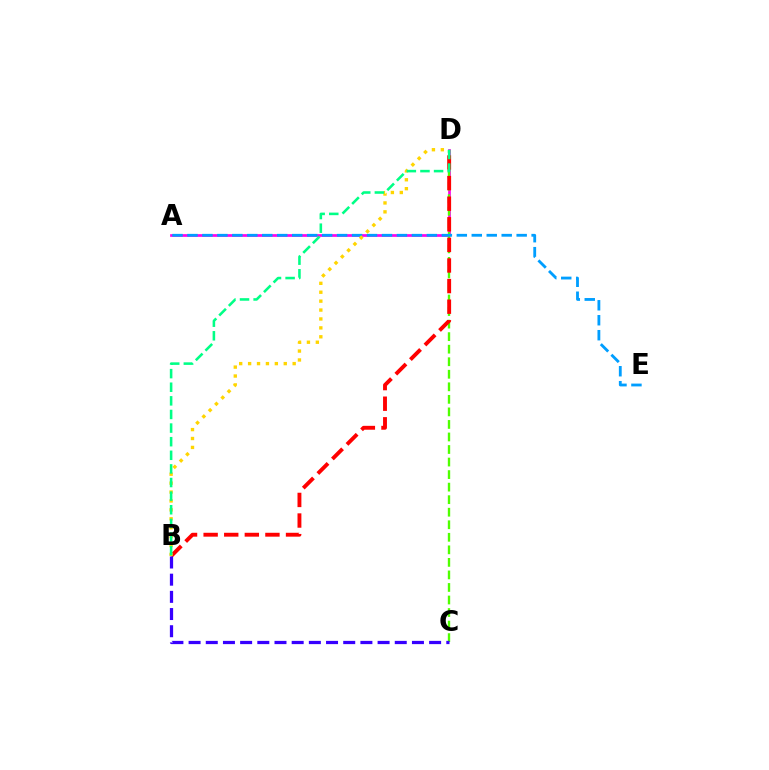{('A', 'D'): [{'color': '#ff00ed', 'line_style': 'solid', 'thickness': 1.95}], ('C', 'D'): [{'color': '#4fff00', 'line_style': 'dashed', 'thickness': 1.7}], ('A', 'E'): [{'color': '#009eff', 'line_style': 'dashed', 'thickness': 2.03}], ('B', 'D'): [{'color': '#ff0000', 'line_style': 'dashed', 'thickness': 2.8}, {'color': '#ffd500', 'line_style': 'dotted', 'thickness': 2.42}, {'color': '#00ff86', 'line_style': 'dashed', 'thickness': 1.85}], ('B', 'C'): [{'color': '#3700ff', 'line_style': 'dashed', 'thickness': 2.33}]}